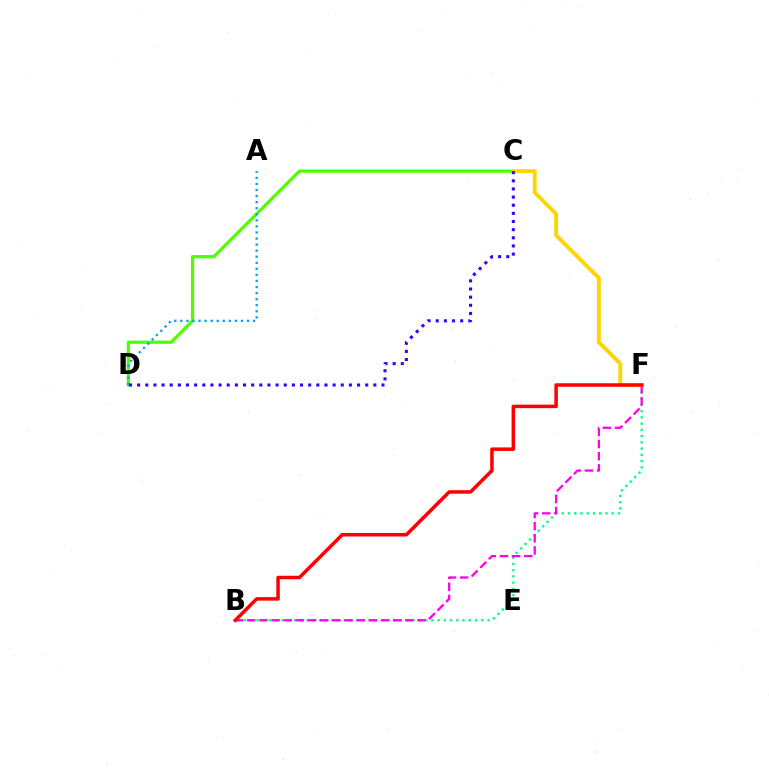{('C', 'D'): [{'color': '#4fff00', 'line_style': 'solid', 'thickness': 2.33}, {'color': '#3700ff', 'line_style': 'dotted', 'thickness': 2.21}], ('A', 'D'): [{'color': '#009eff', 'line_style': 'dotted', 'thickness': 1.65}], ('B', 'F'): [{'color': '#00ff86', 'line_style': 'dotted', 'thickness': 1.7}, {'color': '#ff00ed', 'line_style': 'dashed', 'thickness': 1.65}, {'color': '#ff0000', 'line_style': 'solid', 'thickness': 2.52}], ('C', 'F'): [{'color': '#ffd500', 'line_style': 'solid', 'thickness': 2.79}]}